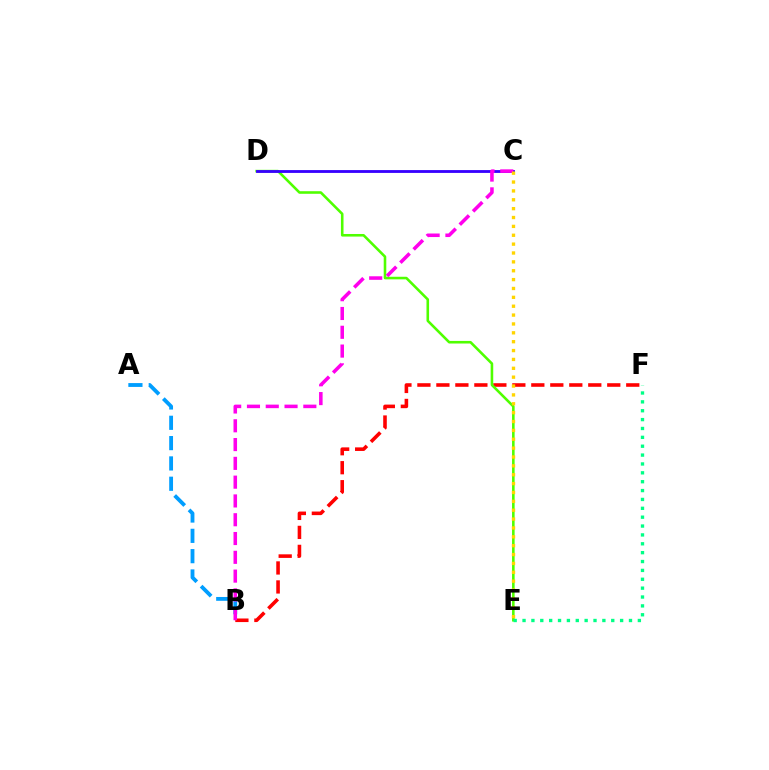{('B', 'F'): [{'color': '#ff0000', 'line_style': 'dashed', 'thickness': 2.58}], ('D', 'E'): [{'color': '#4fff00', 'line_style': 'solid', 'thickness': 1.86}], ('A', 'B'): [{'color': '#009eff', 'line_style': 'dashed', 'thickness': 2.76}], ('C', 'D'): [{'color': '#3700ff', 'line_style': 'solid', 'thickness': 2.04}], ('B', 'C'): [{'color': '#ff00ed', 'line_style': 'dashed', 'thickness': 2.55}], ('C', 'E'): [{'color': '#ffd500', 'line_style': 'dotted', 'thickness': 2.41}], ('E', 'F'): [{'color': '#00ff86', 'line_style': 'dotted', 'thickness': 2.41}]}